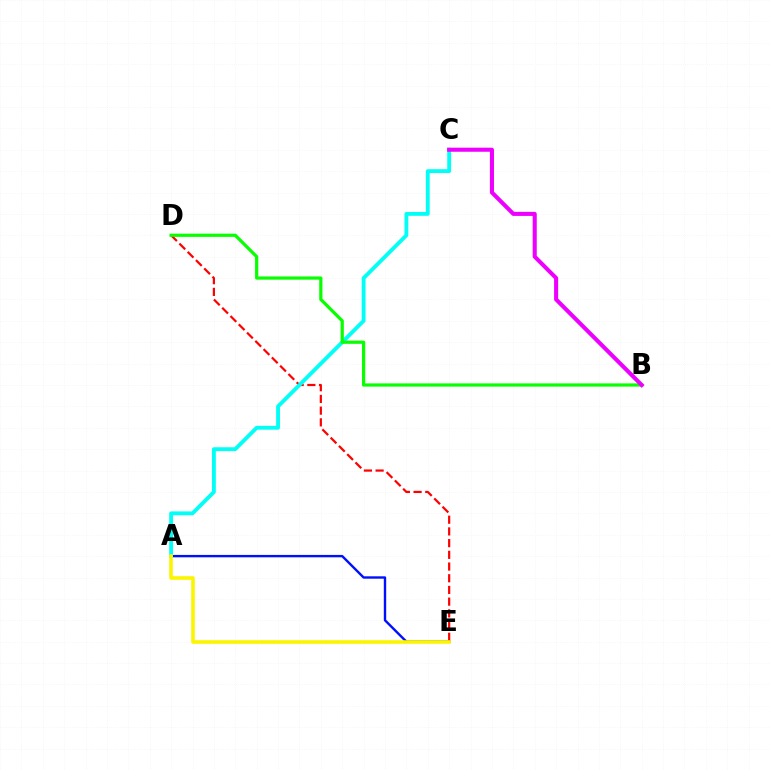{('A', 'E'): [{'color': '#0010ff', 'line_style': 'solid', 'thickness': 1.72}, {'color': '#fcf500', 'line_style': 'solid', 'thickness': 2.58}], ('D', 'E'): [{'color': '#ff0000', 'line_style': 'dashed', 'thickness': 1.59}], ('A', 'C'): [{'color': '#00fff6', 'line_style': 'solid', 'thickness': 2.76}], ('B', 'D'): [{'color': '#08ff00', 'line_style': 'solid', 'thickness': 2.31}], ('B', 'C'): [{'color': '#ee00ff', 'line_style': 'solid', 'thickness': 2.93}]}